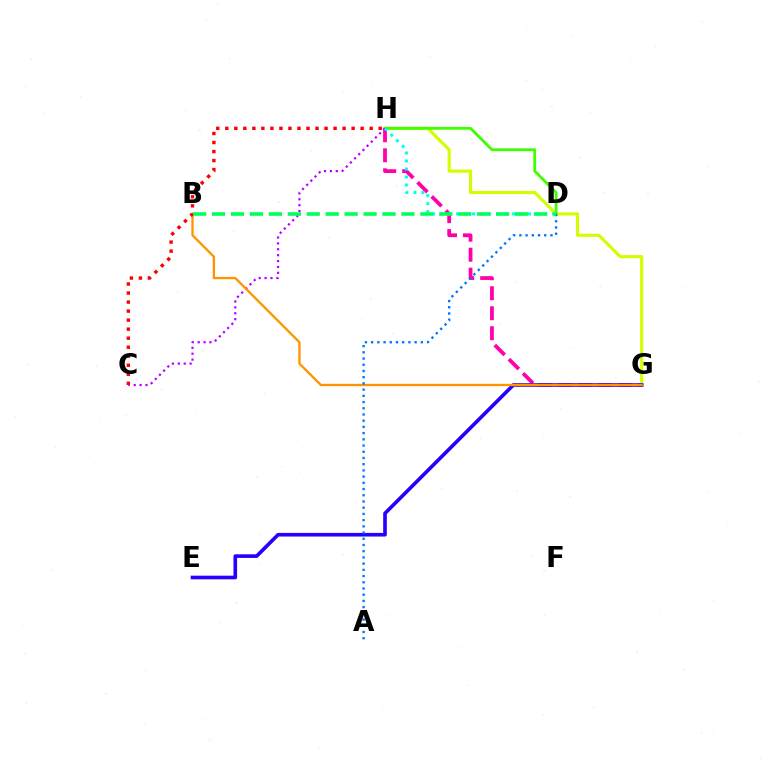{('G', 'H'): [{'color': '#ff00ac', 'line_style': 'dashed', 'thickness': 2.72}, {'color': '#d1ff00', 'line_style': 'solid', 'thickness': 2.26}], ('D', 'H'): [{'color': '#3dff00', 'line_style': 'solid', 'thickness': 2.01}, {'color': '#00fff6', 'line_style': 'dotted', 'thickness': 2.17}], ('C', 'H'): [{'color': '#b900ff', 'line_style': 'dotted', 'thickness': 1.6}, {'color': '#ff0000', 'line_style': 'dotted', 'thickness': 2.45}], ('E', 'G'): [{'color': '#2500ff', 'line_style': 'solid', 'thickness': 2.61}], ('B', 'G'): [{'color': '#ff9400', 'line_style': 'solid', 'thickness': 1.67}], ('A', 'D'): [{'color': '#0074ff', 'line_style': 'dotted', 'thickness': 1.69}], ('B', 'D'): [{'color': '#00ff5c', 'line_style': 'dashed', 'thickness': 2.57}]}